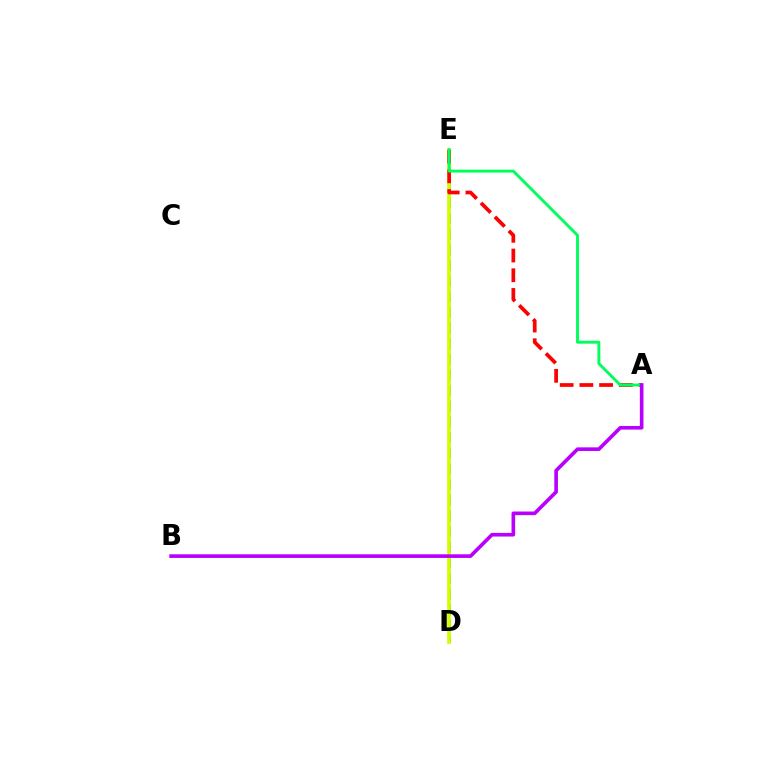{('D', 'E'): [{'color': '#0074ff', 'line_style': 'dashed', 'thickness': 2.13}, {'color': '#d1ff00', 'line_style': 'solid', 'thickness': 2.67}], ('A', 'E'): [{'color': '#ff0000', 'line_style': 'dashed', 'thickness': 2.68}, {'color': '#00ff5c', 'line_style': 'solid', 'thickness': 2.1}], ('A', 'B'): [{'color': '#b900ff', 'line_style': 'solid', 'thickness': 2.61}]}